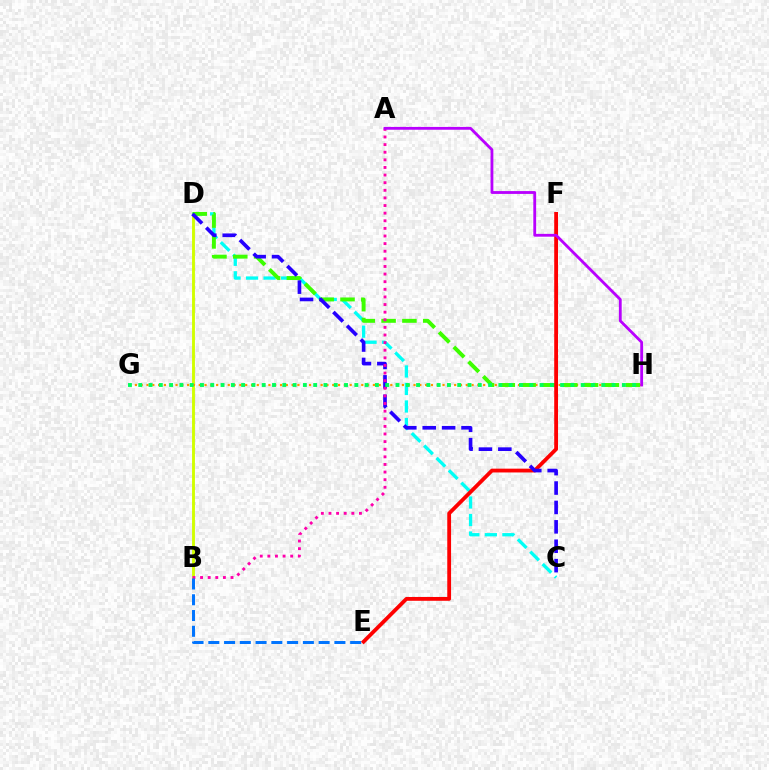{('B', 'D'): [{'color': '#d1ff00', 'line_style': 'solid', 'thickness': 2.08}], ('C', 'D'): [{'color': '#00fff6', 'line_style': 'dashed', 'thickness': 2.38}, {'color': '#2500ff', 'line_style': 'dashed', 'thickness': 2.64}], ('G', 'H'): [{'color': '#ff9400', 'line_style': 'dotted', 'thickness': 1.58}, {'color': '#00ff5c', 'line_style': 'dotted', 'thickness': 2.8}], ('D', 'H'): [{'color': '#3dff00', 'line_style': 'dashed', 'thickness': 2.83}], ('E', 'F'): [{'color': '#ff0000', 'line_style': 'solid', 'thickness': 2.74}], ('A', 'B'): [{'color': '#ff00ac', 'line_style': 'dotted', 'thickness': 2.07}], ('B', 'E'): [{'color': '#0074ff', 'line_style': 'dashed', 'thickness': 2.14}], ('A', 'H'): [{'color': '#b900ff', 'line_style': 'solid', 'thickness': 2.03}]}